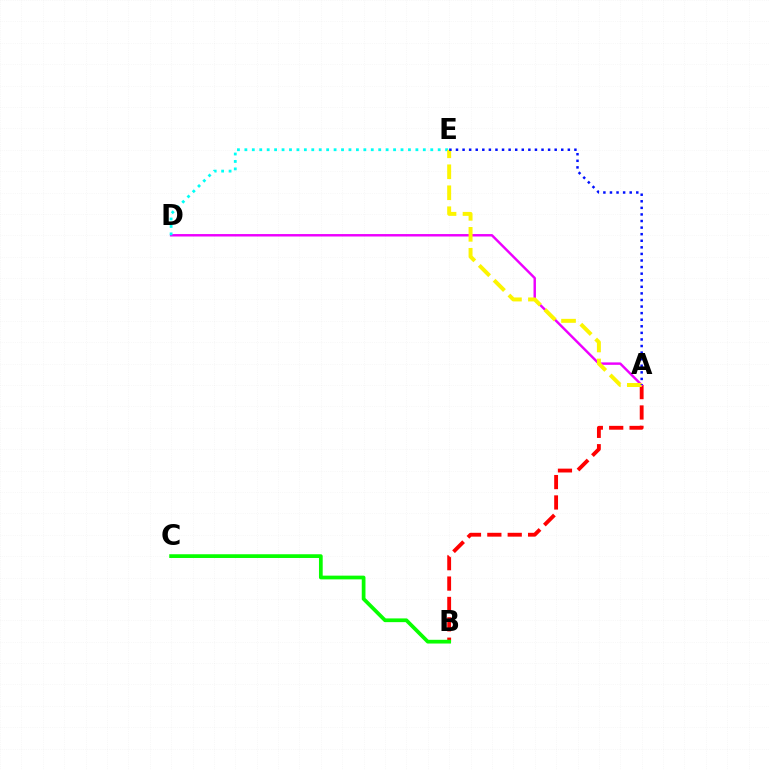{('A', 'B'): [{'color': '#ff0000', 'line_style': 'dashed', 'thickness': 2.77}], ('A', 'D'): [{'color': '#ee00ff', 'line_style': 'solid', 'thickness': 1.76}], ('D', 'E'): [{'color': '#00fff6', 'line_style': 'dotted', 'thickness': 2.02}], ('B', 'C'): [{'color': '#08ff00', 'line_style': 'solid', 'thickness': 2.69}], ('A', 'E'): [{'color': '#fcf500', 'line_style': 'dashed', 'thickness': 2.85}, {'color': '#0010ff', 'line_style': 'dotted', 'thickness': 1.79}]}